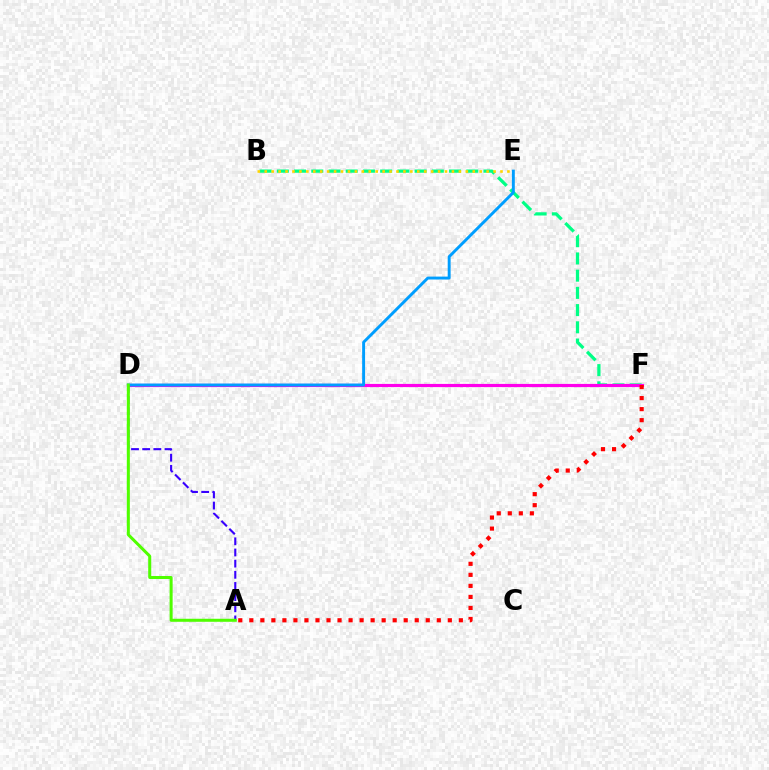{('B', 'F'): [{'color': '#00ff86', 'line_style': 'dashed', 'thickness': 2.34}], ('D', 'F'): [{'color': '#ff00ed', 'line_style': 'solid', 'thickness': 2.28}], ('B', 'E'): [{'color': '#ffd500', 'line_style': 'dotted', 'thickness': 1.88}], ('A', 'F'): [{'color': '#ff0000', 'line_style': 'dotted', 'thickness': 3.0}], ('D', 'E'): [{'color': '#009eff', 'line_style': 'solid', 'thickness': 2.1}], ('A', 'D'): [{'color': '#3700ff', 'line_style': 'dashed', 'thickness': 1.52}, {'color': '#4fff00', 'line_style': 'solid', 'thickness': 2.18}]}